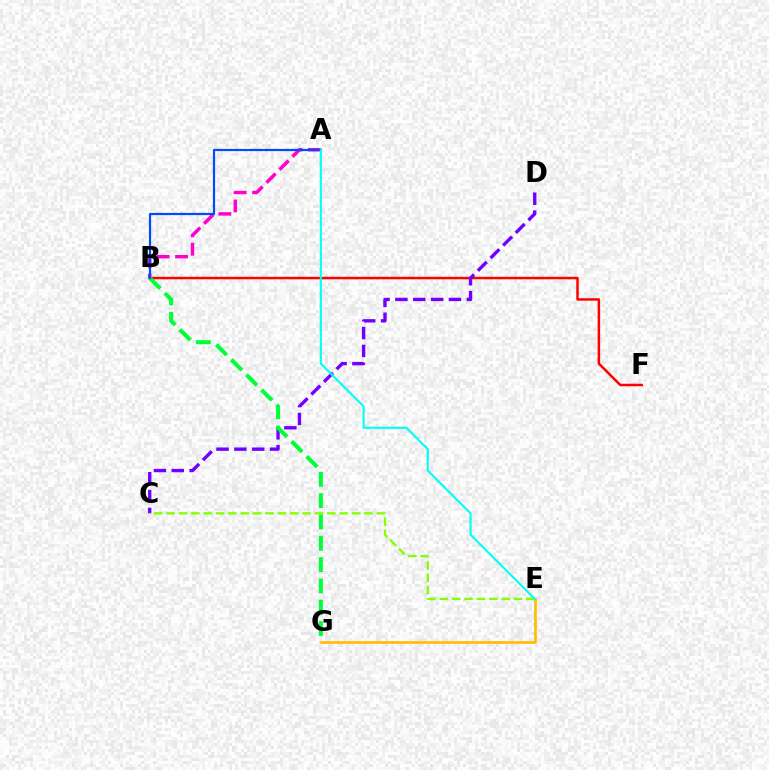{('B', 'F'): [{'color': '#ff0000', 'line_style': 'solid', 'thickness': 1.79}], ('C', 'D'): [{'color': '#7200ff', 'line_style': 'dashed', 'thickness': 2.43}], ('A', 'B'): [{'color': '#ff00cf', 'line_style': 'dashed', 'thickness': 2.5}, {'color': '#004bff', 'line_style': 'solid', 'thickness': 1.59}], ('E', 'G'): [{'color': '#ffbd00', 'line_style': 'solid', 'thickness': 1.9}], ('B', 'G'): [{'color': '#00ff39', 'line_style': 'dashed', 'thickness': 2.9}], ('C', 'E'): [{'color': '#84ff00', 'line_style': 'dashed', 'thickness': 1.68}], ('A', 'E'): [{'color': '#00fff6', 'line_style': 'solid', 'thickness': 1.52}]}